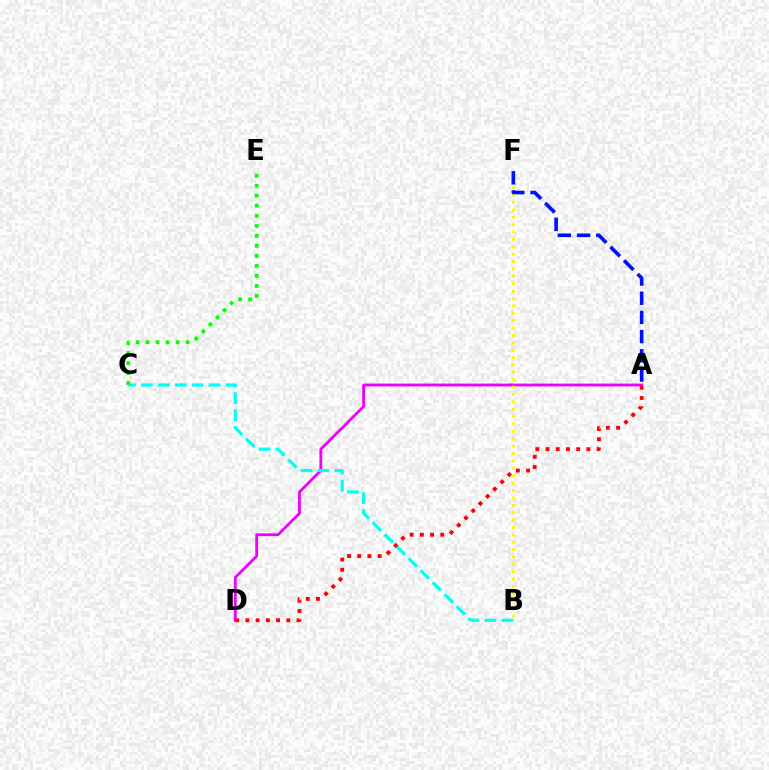{('A', 'D'): [{'color': '#ee00ff', 'line_style': 'solid', 'thickness': 2.02}, {'color': '#ff0000', 'line_style': 'dotted', 'thickness': 2.78}], ('B', 'C'): [{'color': '#00fff6', 'line_style': 'dashed', 'thickness': 2.3}], ('B', 'F'): [{'color': '#fcf500', 'line_style': 'dotted', 'thickness': 2.01}], ('A', 'F'): [{'color': '#0010ff', 'line_style': 'dashed', 'thickness': 2.61}], ('C', 'E'): [{'color': '#08ff00', 'line_style': 'dotted', 'thickness': 2.72}]}